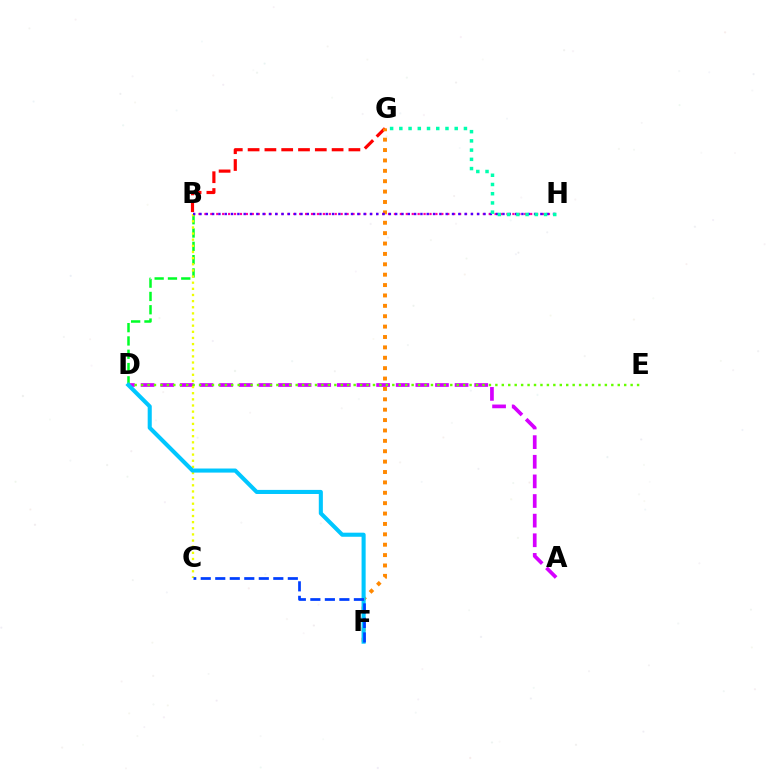{('A', 'D'): [{'color': '#d600ff', 'line_style': 'dashed', 'thickness': 2.67}], ('B', 'D'): [{'color': '#00ff27', 'line_style': 'dashed', 'thickness': 1.81}], ('B', 'G'): [{'color': '#ff0000', 'line_style': 'dashed', 'thickness': 2.28}], ('F', 'G'): [{'color': '#ff8800', 'line_style': 'dotted', 'thickness': 2.82}], ('D', 'E'): [{'color': '#66ff00', 'line_style': 'dotted', 'thickness': 1.75}], ('B', 'C'): [{'color': '#eeff00', 'line_style': 'dotted', 'thickness': 1.67}], ('D', 'F'): [{'color': '#00c7ff', 'line_style': 'solid', 'thickness': 2.94}], ('B', 'H'): [{'color': '#ff00a0', 'line_style': 'dotted', 'thickness': 1.61}, {'color': '#4f00ff', 'line_style': 'dotted', 'thickness': 1.72}], ('C', 'F'): [{'color': '#003fff', 'line_style': 'dashed', 'thickness': 1.97}], ('G', 'H'): [{'color': '#00ffaf', 'line_style': 'dotted', 'thickness': 2.51}]}